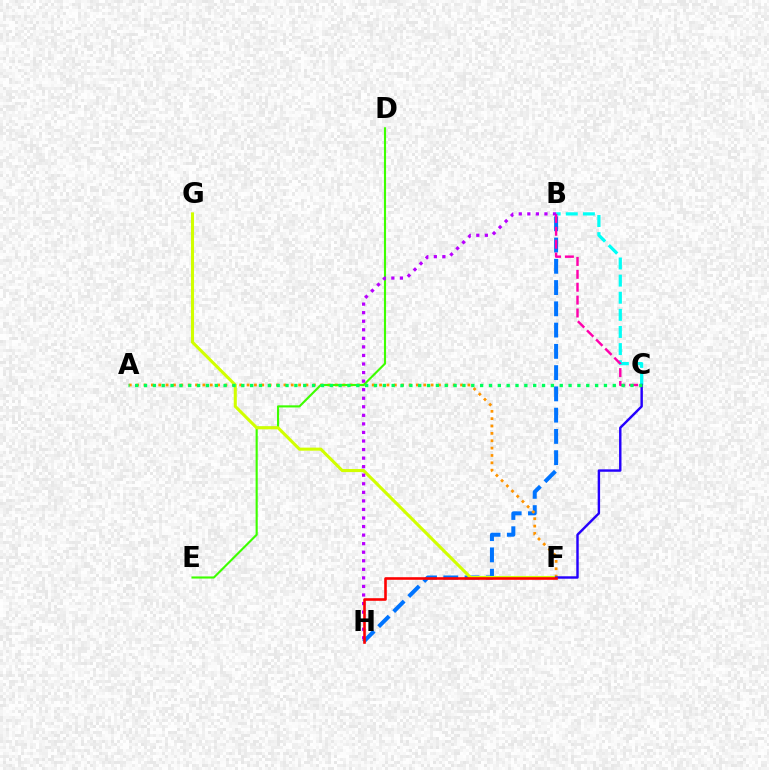{('B', 'C'): [{'color': '#00fff6', 'line_style': 'dashed', 'thickness': 2.33}, {'color': '#ff00ac', 'line_style': 'dashed', 'thickness': 1.75}], ('B', 'H'): [{'color': '#0074ff', 'line_style': 'dashed', 'thickness': 2.89}, {'color': '#b900ff', 'line_style': 'dotted', 'thickness': 2.32}], ('A', 'F'): [{'color': '#ff9400', 'line_style': 'dotted', 'thickness': 2.0}], ('D', 'E'): [{'color': '#3dff00', 'line_style': 'solid', 'thickness': 1.53}], ('F', 'G'): [{'color': '#d1ff00', 'line_style': 'solid', 'thickness': 2.21}], ('C', 'F'): [{'color': '#2500ff', 'line_style': 'solid', 'thickness': 1.74}], ('F', 'H'): [{'color': '#ff0000', 'line_style': 'solid', 'thickness': 1.88}], ('A', 'C'): [{'color': '#00ff5c', 'line_style': 'dotted', 'thickness': 2.4}]}